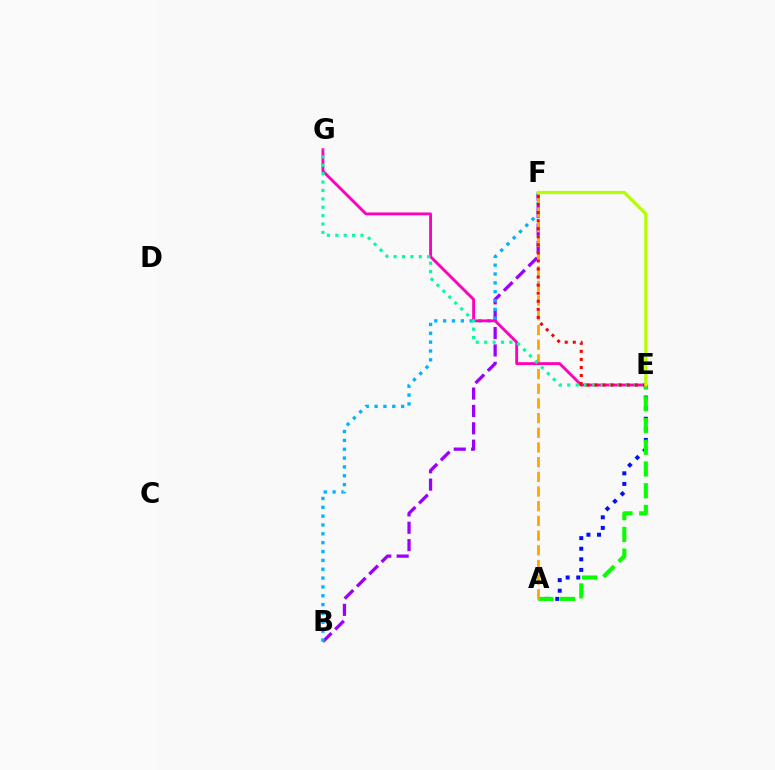{('A', 'E'): [{'color': '#0010ff', 'line_style': 'dotted', 'thickness': 2.88}, {'color': '#08ff00', 'line_style': 'dashed', 'thickness': 2.95}], ('B', 'F'): [{'color': '#9b00ff', 'line_style': 'dashed', 'thickness': 2.36}, {'color': '#00b5ff', 'line_style': 'dotted', 'thickness': 2.4}], ('A', 'F'): [{'color': '#ffa500', 'line_style': 'dashed', 'thickness': 2.0}], ('E', 'G'): [{'color': '#ff00bd', 'line_style': 'solid', 'thickness': 2.06}, {'color': '#00ff9d', 'line_style': 'dotted', 'thickness': 2.28}], ('E', 'F'): [{'color': '#ff0000', 'line_style': 'dotted', 'thickness': 2.19}, {'color': '#b3ff00', 'line_style': 'solid', 'thickness': 2.31}]}